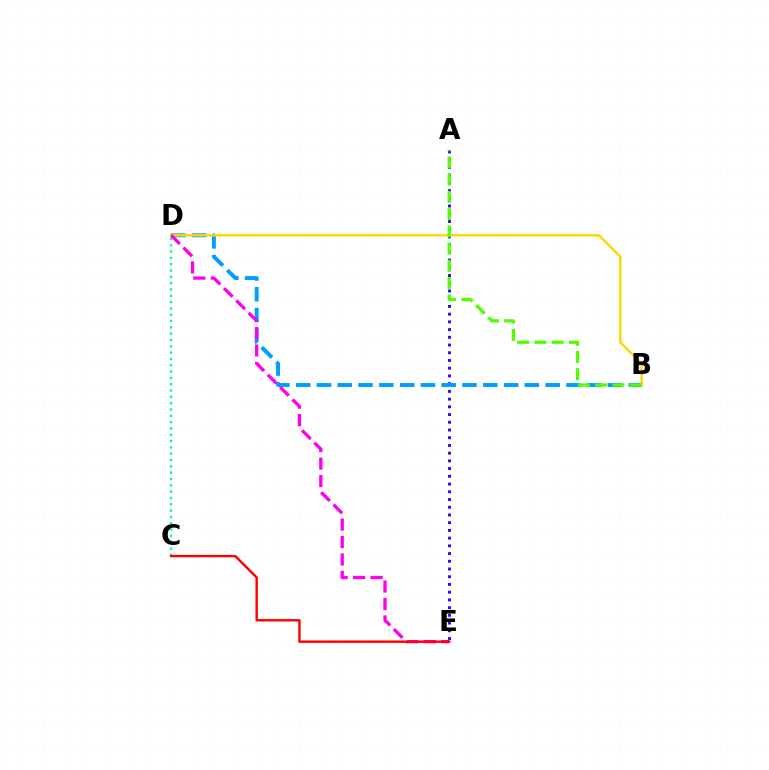{('A', 'E'): [{'color': '#3700ff', 'line_style': 'dotted', 'thickness': 2.1}], ('C', 'D'): [{'color': '#00ff86', 'line_style': 'dotted', 'thickness': 1.72}], ('B', 'D'): [{'color': '#009eff', 'line_style': 'dashed', 'thickness': 2.82}, {'color': '#ffd500', 'line_style': 'solid', 'thickness': 1.73}], ('D', 'E'): [{'color': '#ff00ed', 'line_style': 'dashed', 'thickness': 2.37}], ('C', 'E'): [{'color': '#ff0000', 'line_style': 'solid', 'thickness': 1.74}], ('A', 'B'): [{'color': '#4fff00', 'line_style': 'dashed', 'thickness': 2.34}]}